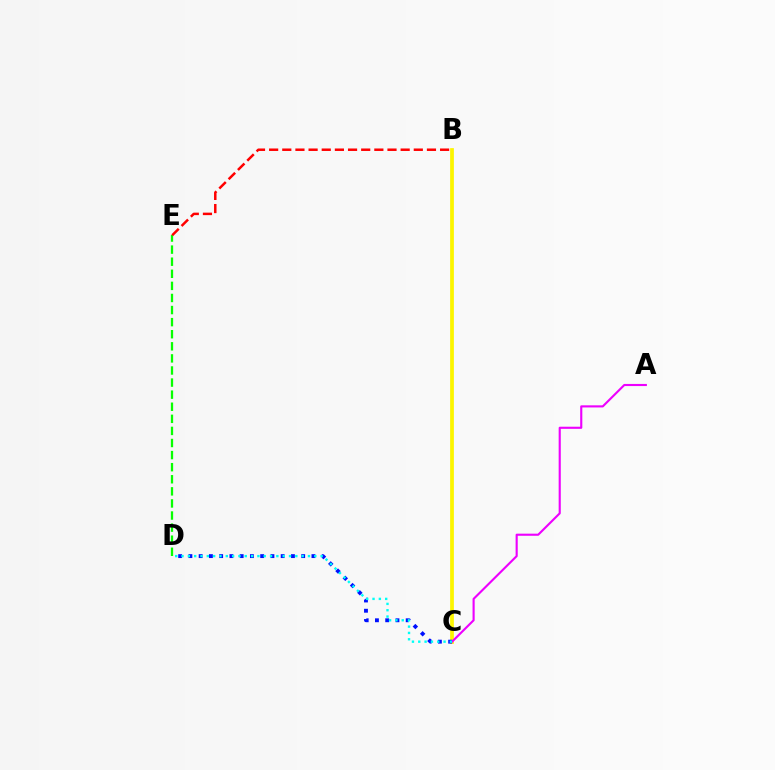{('D', 'E'): [{'color': '#08ff00', 'line_style': 'dashed', 'thickness': 1.64}], ('B', 'C'): [{'color': '#fcf500', 'line_style': 'solid', 'thickness': 2.7}], ('C', 'D'): [{'color': '#0010ff', 'line_style': 'dotted', 'thickness': 2.79}, {'color': '#00fff6', 'line_style': 'dotted', 'thickness': 1.72}], ('A', 'C'): [{'color': '#ee00ff', 'line_style': 'solid', 'thickness': 1.53}], ('B', 'E'): [{'color': '#ff0000', 'line_style': 'dashed', 'thickness': 1.79}]}